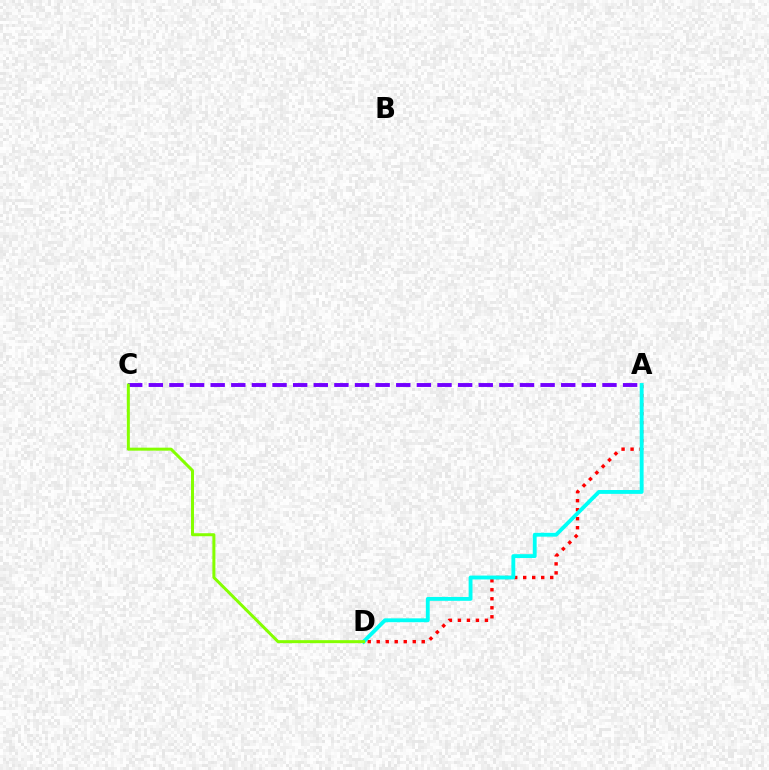{('A', 'D'): [{'color': '#ff0000', 'line_style': 'dotted', 'thickness': 2.45}, {'color': '#00fff6', 'line_style': 'solid', 'thickness': 2.78}], ('A', 'C'): [{'color': '#7200ff', 'line_style': 'dashed', 'thickness': 2.8}], ('C', 'D'): [{'color': '#84ff00', 'line_style': 'solid', 'thickness': 2.16}]}